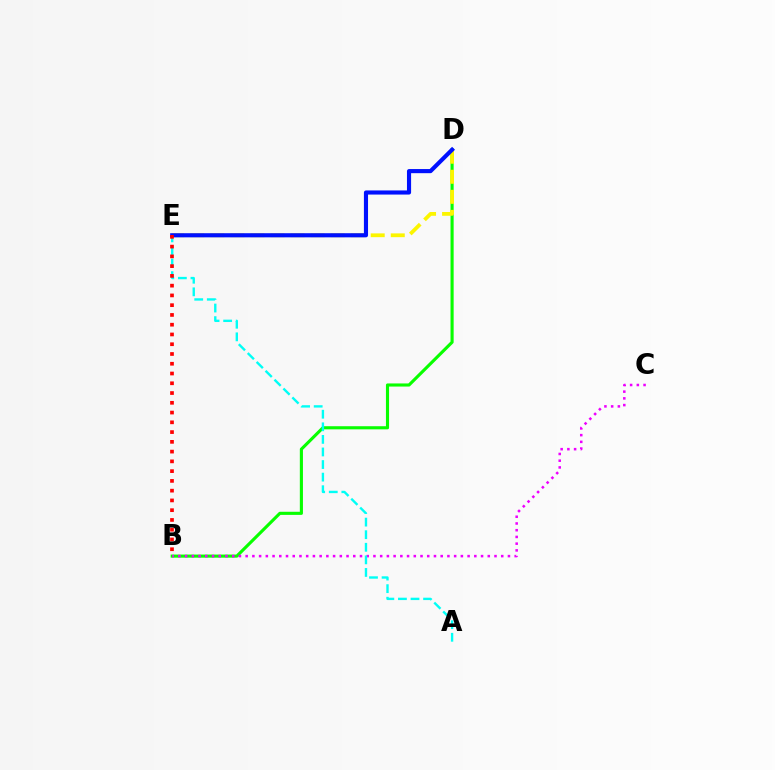{('B', 'D'): [{'color': '#08ff00', 'line_style': 'solid', 'thickness': 2.24}], ('D', 'E'): [{'color': '#fcf500', 'line_style': 'dashed', 'thickness': 2.72}, {'color': '#0010ff', 'line_style': 'solid', 'thickness': 2.97}], ('B', 'C'): [{'color': '#ee00ff', 'line_style': 'dotted', 'thickness': 1.83}], ('A', 'E'): [{'color': '#00fff6', 'line_style': 'dashed', 'thickness': 1.71}], ('B', 'E'): [{'color': '#ff0000', 'line_style': 'dotted', 'thickness': 2.65}]}